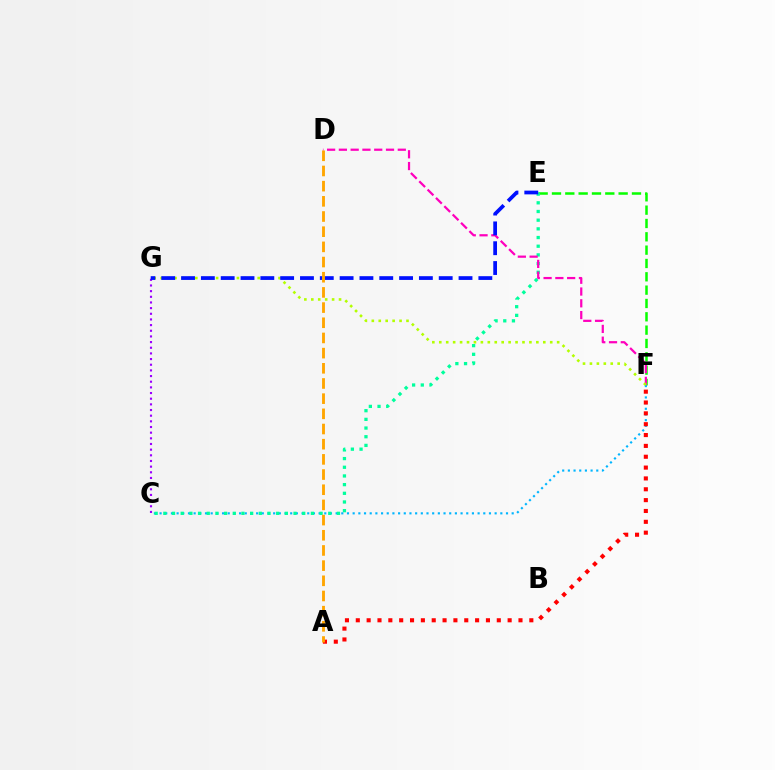{('E', 'F'): [{'color': '#08ff00', 'line_style': 'dashed', 'thickness': 1.81}], ('C', 'F'): [{'color': '#00b5ff', 'line_style': 'dotted', 'thickness': 1.54}], ('C', 'E'): [{'color': '#00ff9d', 'line_style': 'dotted', 'thickness': 2.36}], ('D', 'F'): [{'color': '#ff00bd', 'line_style': 'dashed', 'thickness': 1.6}], ('F', 'G'): [{'color': '#b3ff00', 'line_style': 'dotted', 'thickness': 1.88}], ('A', 'F'): [{'color': '#ff0000', 'line_style': 'dotted', 'thickness': 2.95}], ('C', 'G'): [{'color': '#9b00ff', 'line_style': 'dotted', 'thickness': 1.54}], ('E', 'G'): [{'color': '#0010ff', 'line_style': 'dashed', 'thickness': 2.69}], ('A', 'D'): [{'color': '#ffa500', 'line_style': 'dashed', 'thickness': 2.06}]}